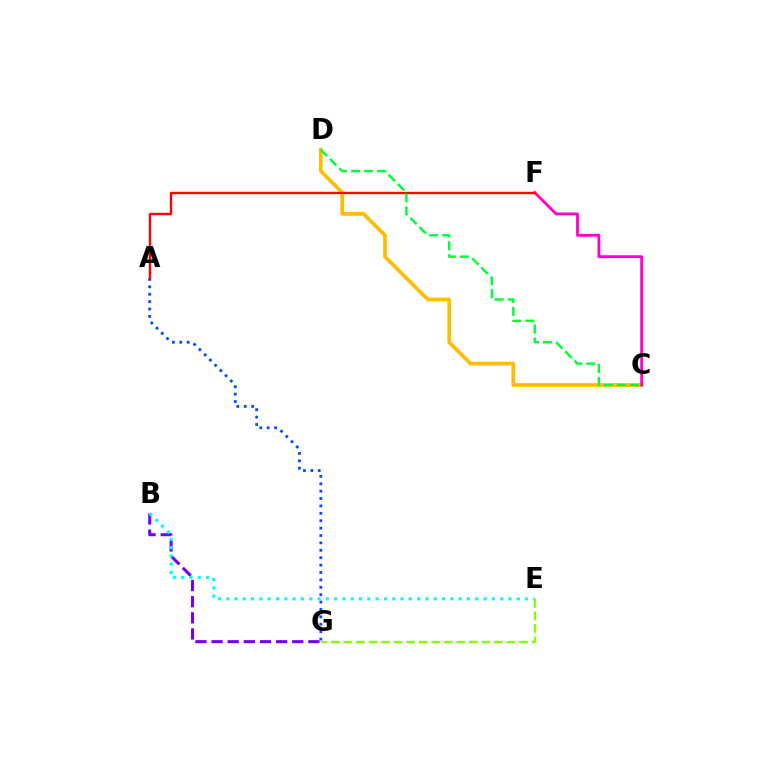{('B', 'G'): [{'color': '#7200ff', 'line_style': 'dashed', 'thickness': 2.19}], ('E', 'G'): [{'color': '#84ff00', 'line_style': 'dashed', 'thickness': 1.7}], ('A', 'G'): [{'color': '#004bff', 'line_style': 'dotted', 'thickness': 2.01}], ('C', 'D'): [{'color': '#ffbd00', 'line_style': 'solid', 'thickness': 2.68}, {'color': '#00ff39', 'line_style': 'dashed', 'thickness': 1.77}], ('C', 'F'): [{'color': '#ff00cf', 'line_style': 'solid', 'thickness': 2.04}], ('B', 'E'): [{'color': '#00fff6', 'line_style': 'dotted', 'thickness': 2.26}], ('A', 'F'): [{'color': '#ff0000', 'line_style': 'solid', 'thickness': 1.72}]}